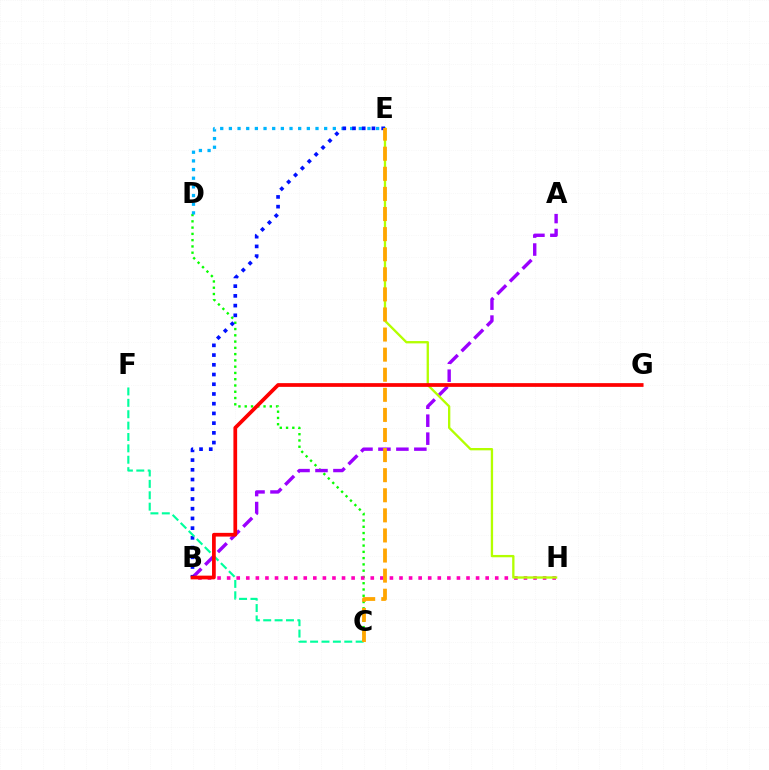{('C', 'D'): [{'color': '#08ff00', 'line_style': 'dotted', 'thickness': 1.7}], ('D', 'E'): [{'color': '#00b5ff', 'line_style': 'dotted', 'thickness': 2.35}], ('B', 'H'): [{'color': '#ff00bd', 'line_style': 'dotted', 'thickness': 2.6}], ('A', 'B'): [{'color': '#9b00ff', 'line_style': 'dashed', 'thickness': 2.44}], ('E', 'H'): [{'color': '#b3ff00', 'line_style': 'solid', 'thickness': 1.67}], ('B', 'E'): [{'color': '#0010ff', 'line_style': 'dotted', 'thickness': 2.64}], ('C', 'F'): [{'color': '#00ff9d', 'line_style': 'dashed', 'thickness': 1.55}], ('C', 'E'): [{'color': '#ffa500', 'line_style': 'dashed', 'thickness': 2.73}], ('B', 'G'): [{'color': '#ff0000', 'line_style': 'solid', 'thickness': 2.68}]}